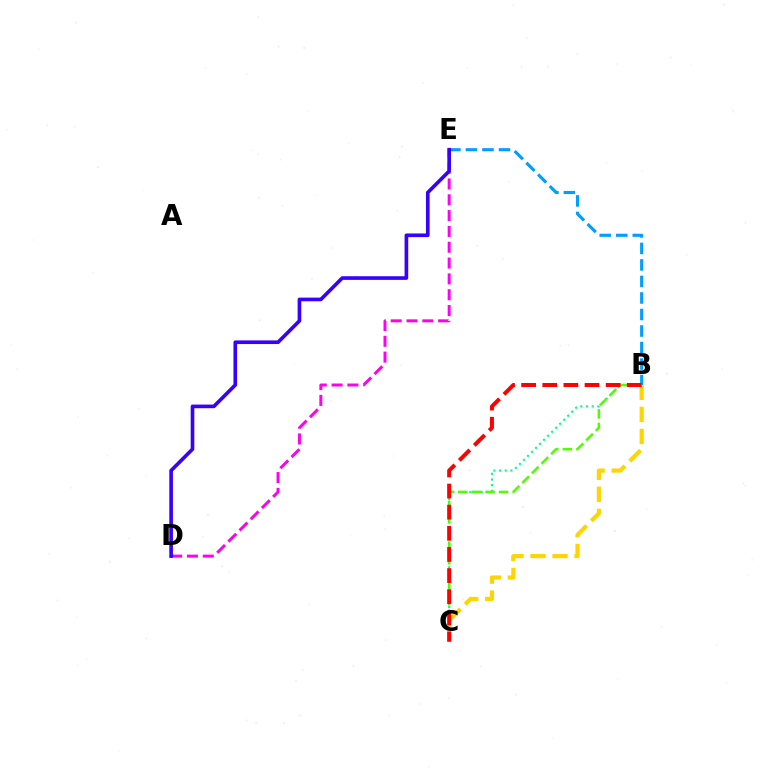{('D', 'E'): [{'color': '#ff00ed', 'line_style': 'dashed', 'thickness': 2.15}, {'color': '#3700ff', 'line_style': 'solid', 'thickness': 2.62}], ('B', 'E'): [{'color': '#009eff', 'line_style': 'dashed', 'thickness': 2.24}], ('B', 'C'): [{'color': '#00ff86', 'line_style': 'dotted', 'thickness': 1.54}, {'color': '#4fff00', 'line_style': 'dashed', 'thickness': 1.85}, {'color': '#ffd500', 'line_style': 'dashed', 'thickness': 2.99}, {'color': '#ff0000', 'line_style': 'dashed', 'thickness': 2.87}]}